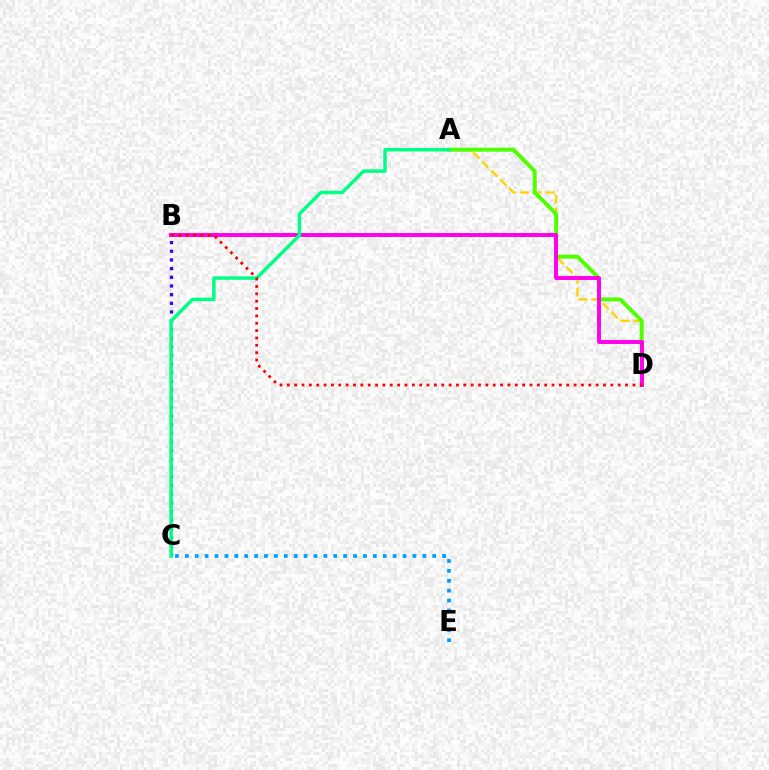{('A', 'D'): [{'color': '#ffd500', 'line_style': 'dashed', 'thickness': 1.73}, {'color': '#4fff00', 'line_style': 'solid', 'thickness': 2.83}], ('B', 'C'): [{'color': '#3700ff', 'line_style': 'dotted', 'thickness': 2.36}], ('C', 'E'): [{'color': '#009eff', 'line_style': 'dotted', 'thickness': 2.69}], ('B', 'D'): [{'color': '#ff00ed', 'line_style': 'solid', 'thickness': 2.83}, {'color': '#ff0000', 'line_style': 'dotted', 'thickness': 2.0}], ('A', 'C'): [{'color': '#00ff86', 'line_style': 'solid', 'thickness': 2.49}]}